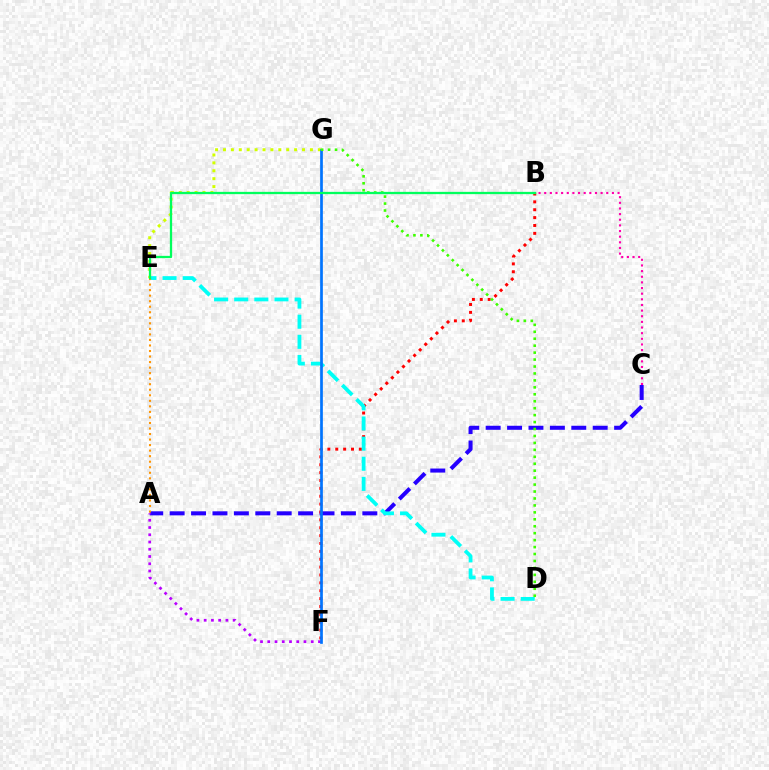{('A', 'C'): [{'color': '#2500ff', 'line_style': 'dashed', 'thickness': 2.91}], ('A', 'F'): [{'color': '#b900ff', 'line_style': 'dotted', 'thickness': 1.97}], ('E', 'G'): [{'color': '#d1ff00', 'line_style': 'dotted', 'thickness': 2.15}], ('B', 'F'): [{'color': '#ff0000', 'line_style': 'dotted', 'thickness': 2.14}], ('D', 'E'): [{'color': '#00fff6', 'line_style': 'dashed', 'thickness': 2.73}], ('F', 'G'): [{'color': '#0074ff', 'line_style': 'solid', 'thickness': 1.95}], ('A', 'E'): [{'color': '#ff9400', 'line_style': 'dotted', 'thickness': 1.5}], ('B', 'C'): [{'color': '#ff00ac', 'line_style': 'dotted', 'thickness': 1.53}], ('D', 'G'): [{'color': '#3dff00', 'line_style': 'dotted', 'thickness': 1.89}], ('B', 'E'): [{'color': '#00ff5c', 'line_style': 'solid', 'thickness': 1.64}]}